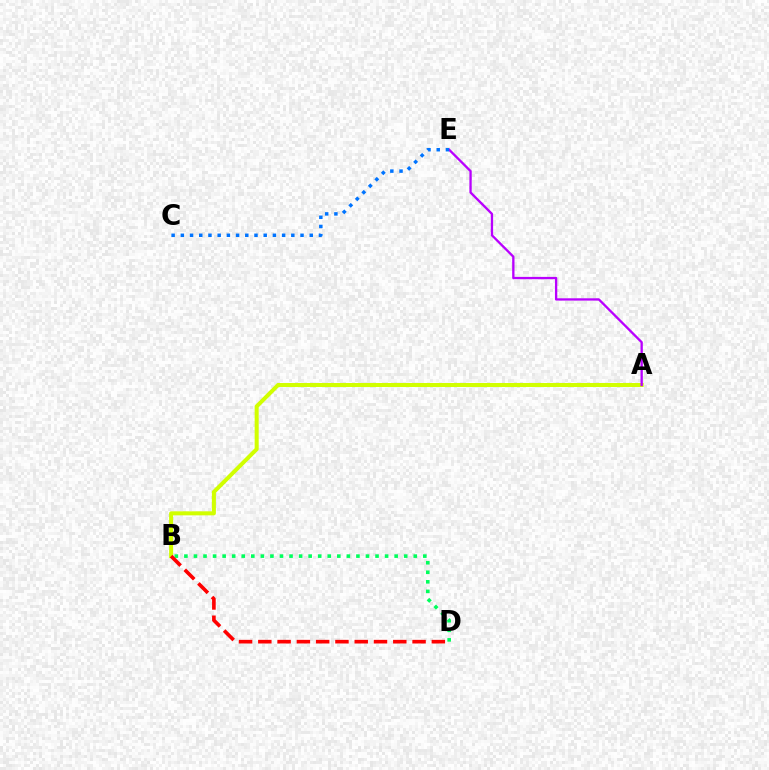{('A', 'B'): [{'color': '#d1ff00', 'line_style': 'solid', 'thickness': 2.9}], ('A', 'E'): [{'color': '#b900ff', 'line_style': 'solid', 'thickness': 1.67}], ('C', 'E'): [{'color': '#0074ff', 'line_style': 'dotted', 'thickness': 2.5}], ('B', 'D'): [{'color': '#00ff5c', 'line_style': 'dotted', 'thickness': 2.6}, {'color': '#ff0000', 'line_style': 'dashed', 'thickness': 2.62}]}